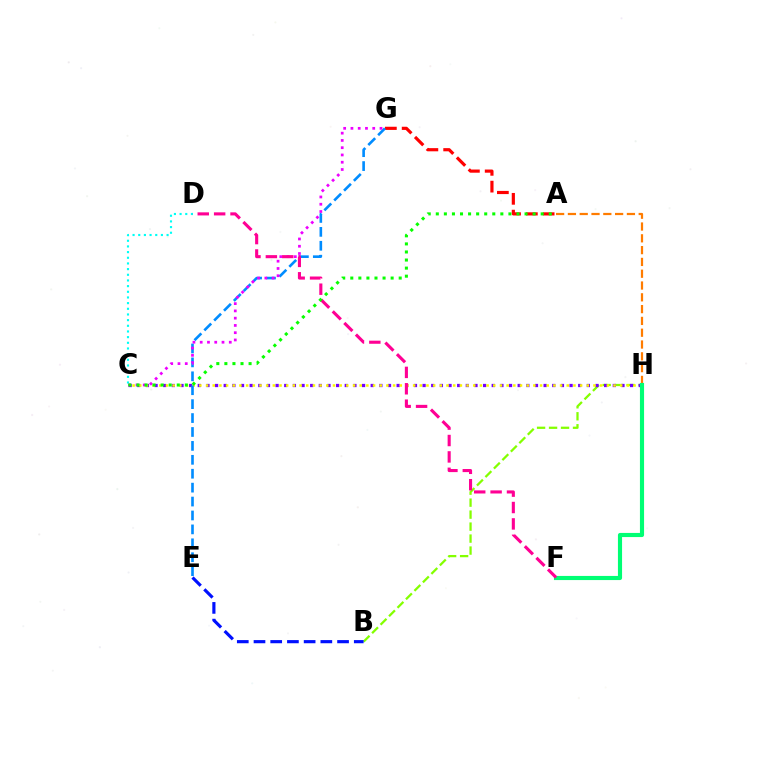{('A', 'G'): [{'color': '#ff0000', 'line_style': 'dashed', 'thickness': 2.28}], ('A', 'H'): [{'color': '#ff7c00', 'line_style': 'dashed', 'thickness': 1.6}], ('B', 'H'): [{'color': '#84ff00', 'line_style': 'dashed', 'thickness': 1.63}], ('C', 'H'): [{'color': '#7200ff', 'line_style': 'dotted', 'thickness': 2.35}, {'color': '#fcf500', 'line_style': 'dotted', 'thickness': 1.81}], ('C', 'D'): [{'color': '#00fff6', 'line_style': 'dotted', 'thickness': 1.54}], ('B', 'E'): [{'color': '#0010ff', 'line_style': 'dashed', 'thickness': 2.27}], ('E', 'G'): [{'color': '#008cff', 'line_style': 'dashed', 'thickness': 1.89}], ('C', 'G'): [{'color': '#ee00ff', 'line_style': 'dotted', 'thickness': 1.97}], ('F', 'H'): [{'color': '#00ff74', 'line_style': 'solid', 'thickness': 2.98}], ('D', 'F'): [{'color': '#ff0094', 'line_style': 'dashed', 'thickness': 2.23}], ('A', 'C'): [{'color': '#08ff00', 'line_style': 'dotted', 'thickness': 2.19}]}